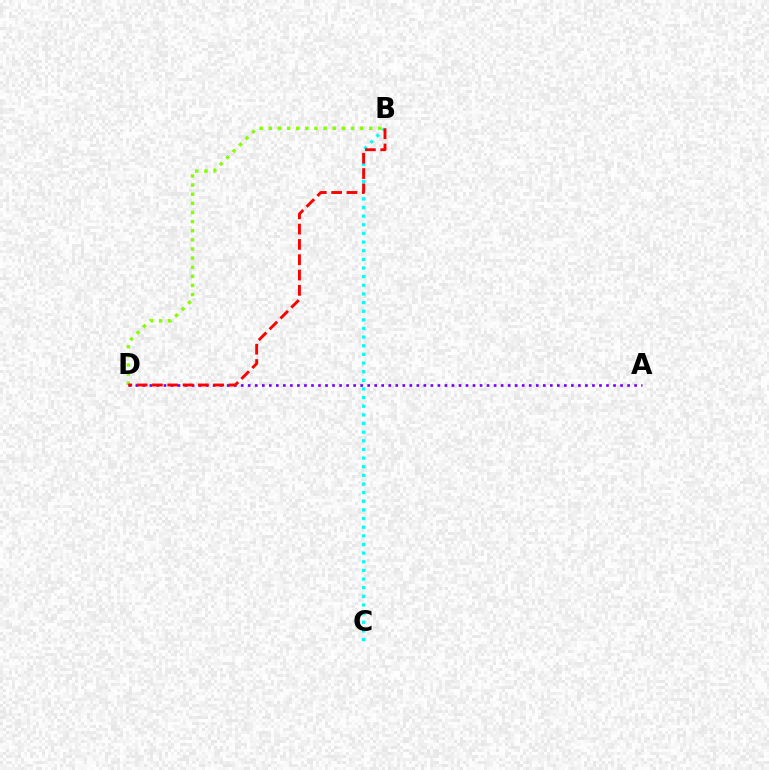{('B', 'C'): [{'color': '#00fff6', 'line_style': 'dotted', 'thickness': 2.35}], ('B', 'D'): [{'color': '#84ff00', 'line_style': 'dotted', 'thickness': 2.48}, {'color': '#ff0000', 'line_style': 'dashed', 'thickness': 2.08}], ('A', 'D'): [{'color': '#7200ff', 'line_style': 'dotted', 'thickness': 1.91}]}